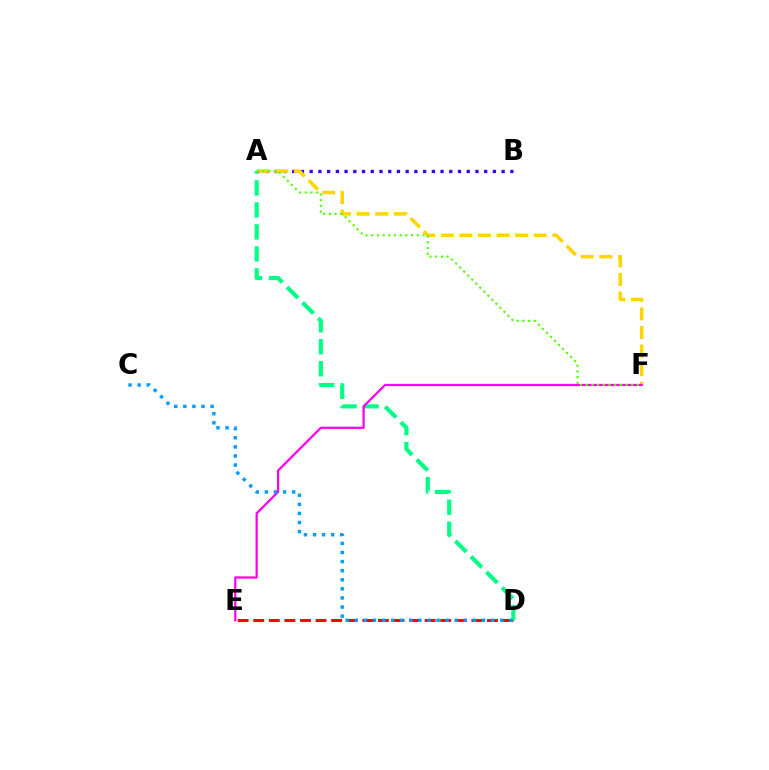{('D', 'E'): [{'color': '#ff0000', 'line_style': 'dashed', 'thickness': 2.12}], ('A', 'B'): [{'color': '#3700ff', 'line_style': 'dotted', 'thickness': 2.37}], ('A', 'F'): [{'color': '#ffd500', 'line_style': 'dashed', 'thickness': 2.53}, {'color': '#4fff00', 'line_style': 'dotted', 'thickness': 1.55}], ('A', 'D'): [{'color': '#00ff86', 'line_style': 'dashed', 'thickness': 2.99}], ('E', 'F'): [{'color': '#ff00ed', 'line_style': 'solid', 'thickness': 1.61}], ('C', 'D'): [{'color': '#009eff', 'line_style': 'dotted', 'thickness': 2.47}]}